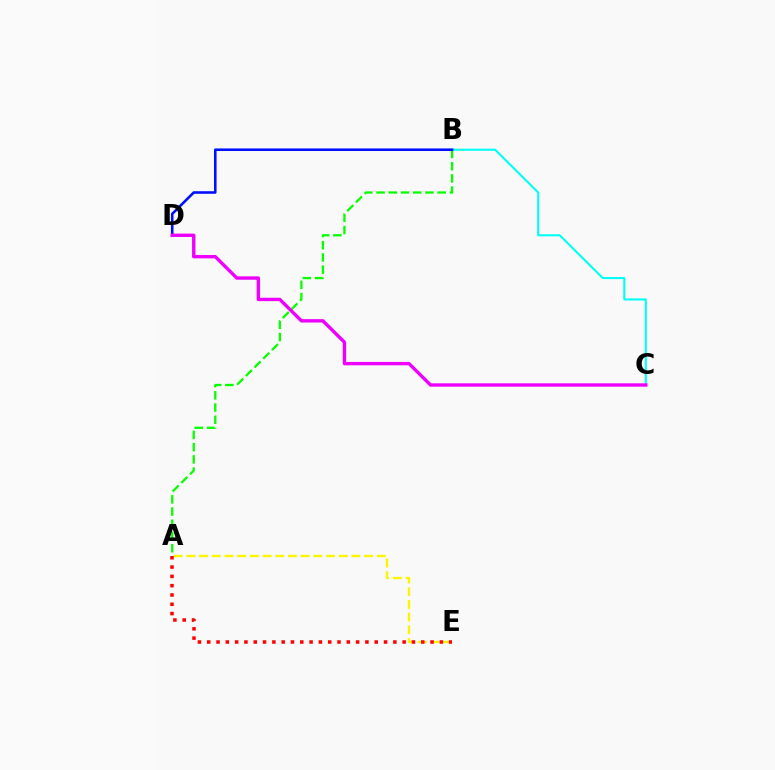{('A', 'B'): [{'color': '#08ff00', 'line_style': 'dashed', 'thickness': 1.66}], ('A', 'E'): [{'color': '#fcf500', 'line_style': 'dashed', 'thickness': 1.72}, {'color': '#ff0000', 'line_style': 'dotted', 'thickness': 2.53}], ('B', 'C'): [{'color': '#00fff6', 'line_style': 'solid', 'thickness': 1.5}], ('B', 'D'): [{'color': '#0010ff', 'line_style': 'solid', 'thickness': 1.86}], ('C', 'D'): [{'color': '#ee00ff', 'line_style': 'solid', 'thickness': 2.44}]}